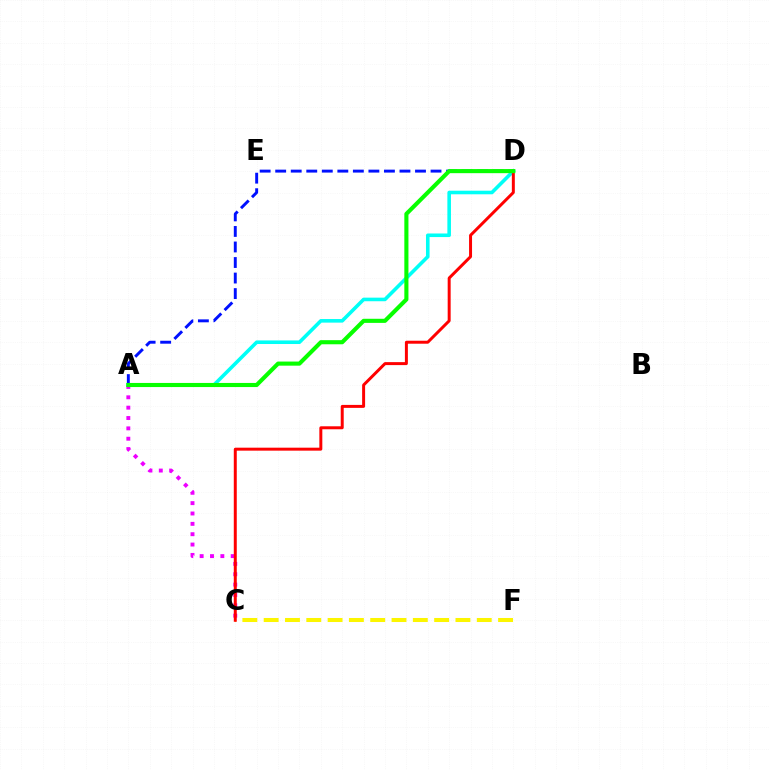{('A', 'C'): [{'color': '#ee00ff', 'line_style': 'dotted', 'thickness': 2.81}], ('A', 'D'): [{'color': '#00fff6', 'line_style': 'solid', 'thickness': 2.58}, {'color': '#0010ff', 'line_style': 'dashed', 'thickness': 2.11}, {'color': '#08ff00', 'line_style': 'solid', 'thickness': 2.96}], ('C', 'F'): [{'color': '#fcf500', 'line_style': 'dashed', 'thickness': 2.89}], ('C', 'D'): [{'color': '#ff0000', 'line_style': 'solid', 'thickness': 2.14}]}